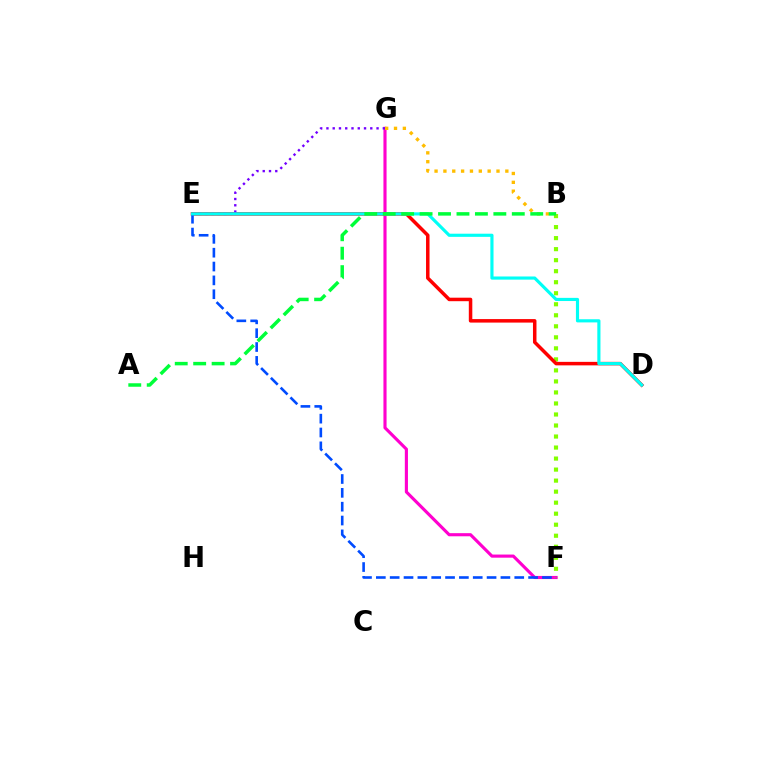{('F', 'G'): [{'color': '#ff00cf', 'line_style': 'solid', 'thickness': 2.25}], ('B', 'F'): [{'color': '#84ff00', 'line_style': 'dotted', 'thickness': 2.99}], ('D', 'E'): [{'color': '#ff0000', 'line_style': 'solid', 'thickness': 2.52}, {'color': '#00fff6', 'line_style': 'solid', 'thickness': 2.27}], ('E', 'F'): [{'color': '#004bff', 'line_style': 'dashed', 'thickness': 1.88}], ('E', 'G'): [{'color': '#7200ff', 'line_style': 'dotted', 'thickness': 1.7}], ('B', 'G'): [{'color': '#ffbd00', 'line_style': 'dotted', 'thickness': 2.4}], ('A', 'B'): [{'color': '#00ff39', 'line_style': 'dashed', 'thickness': 2.51}]}